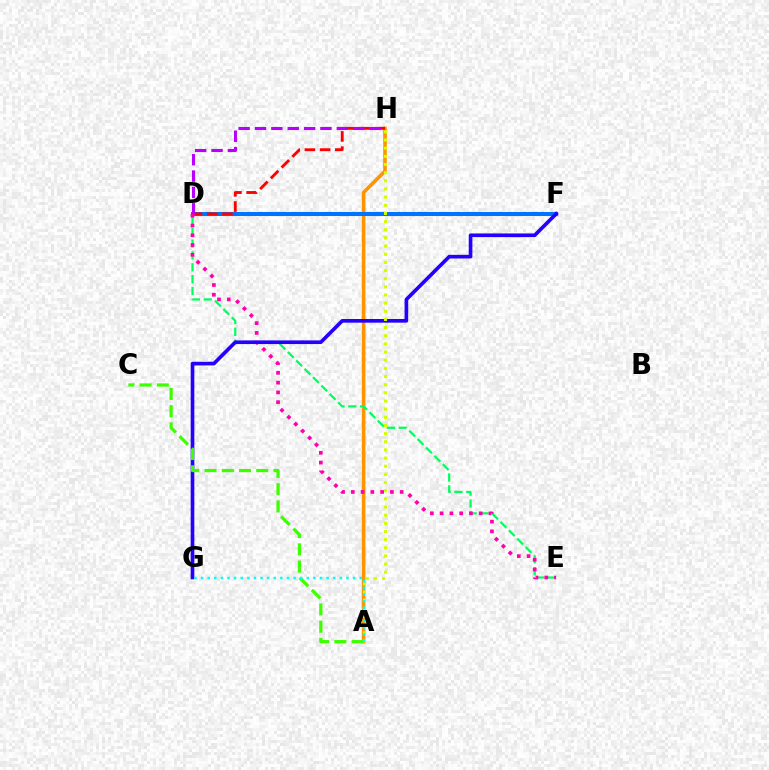{('A', 'H'): [{'color': '#ff9400', 'line_style': 'solid', 'thickness': 2.59}, {'color': '#d1ff00', 'line_style': 'dotted', 'thickness': 2.22}], ('D', 'E'): [{'color': '#00ff5c', 'line_style': 'dashed', 'thickness': 1.61}, {'color': '#ff00ac', 'line_style': 'dotted', 'thickness': 2.65}], ('D', 'F'): [{'color': '#0074ff', 'line_style': 'solid', 'thickness': 2.92}], ('D', 'H'): [{'color': '#ff0000', 'line_style': 'dashed', 'thickness': 2.06}, {'color': '#b900ff', 'line_style': 'dashed', 'thickness': 2.22}], ('F', 'G'): [{'color': '#2500ff', 'line_style': 'solid', 'thickness': 2.63}], ('A', 'C'): [{'color': '#3dff00', 'line_style': 'dashed', 'thickness': 2.34}], ('A', 'G'): [{'color': '#00fff6', 'line_style': 'dotted', 'thickness': 1.8}]}